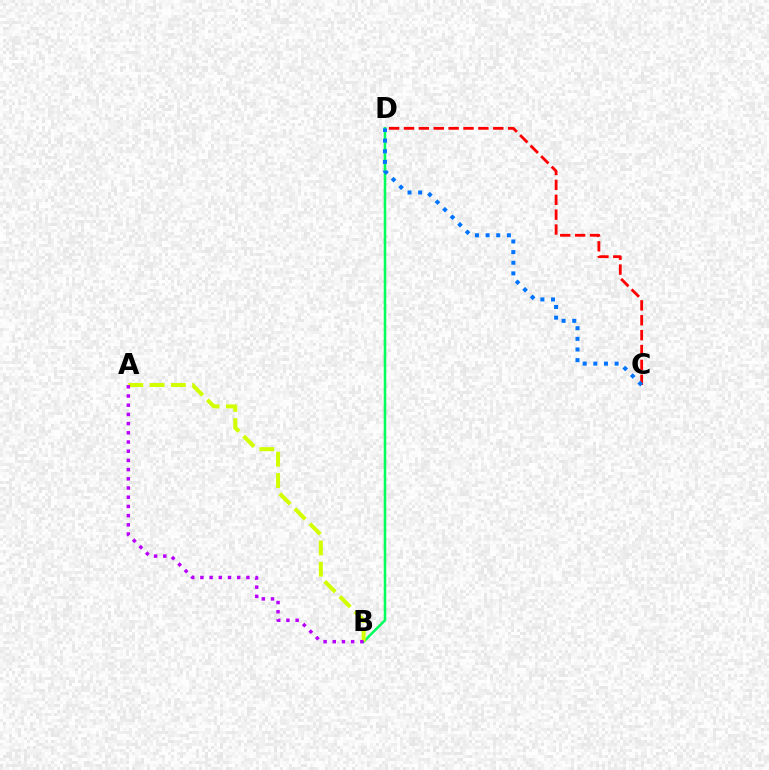{('B', 'D'): [{'color': '#00ff5c', 'line_style': 'solid', 'thickness': 1.84}], ('A', 'B'): [{'color': '#d1ff00', 'line_style': 'dashed', 'thickness': 2.89}, {'color': '#b900ff', 'line_style': 'dotted', 'thickness': 2.5}], ('C', 'D'): [{'color': '#ff0000', 'line_style': 'dashed', 'thickness': 2.02}, {'color': '#0074ff', 'line_style': 'dotted', 'thickness': 2.89}]}